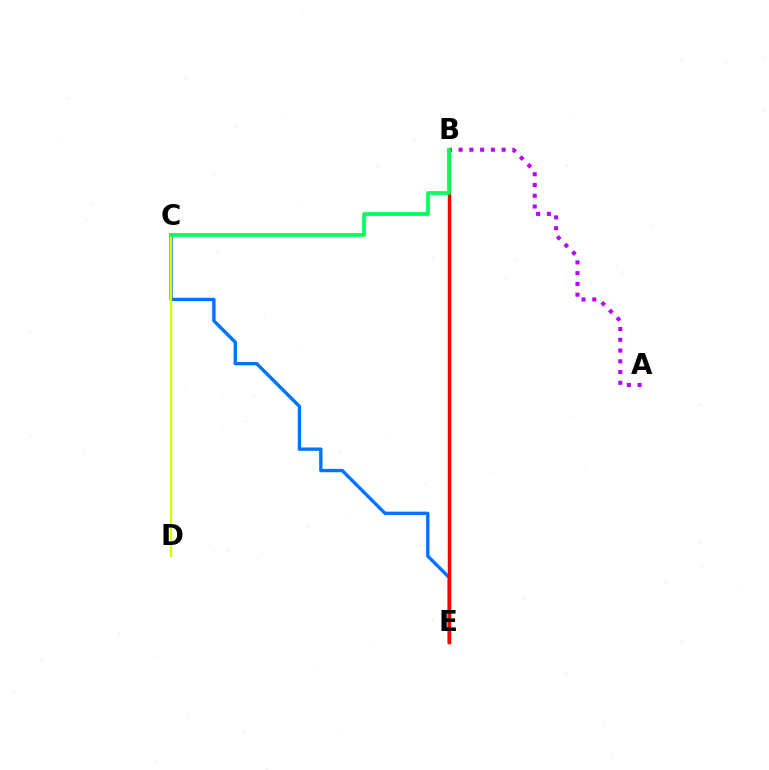{('C', 'E'): [{'color': '#0074ff', 'line_style': 'solid', 'thickness': 2.42}], ('A', 'B'): [{'color': '#b900ff', 'line_style': 'dotted', 'thickness': 2.92}], ('B', 'E'): [{'color': '#ff0000', 'line_style': 'solid', 'thickness': 2.47}], ('C', 'D'): [{'color': '#d1ff00', 'line_style': 'solid', 'thickness': 1.62}], ('B', 'C'): [{'color': '#00ff5c', 'line_style': 'solid', 'thickness': 2.67}]}